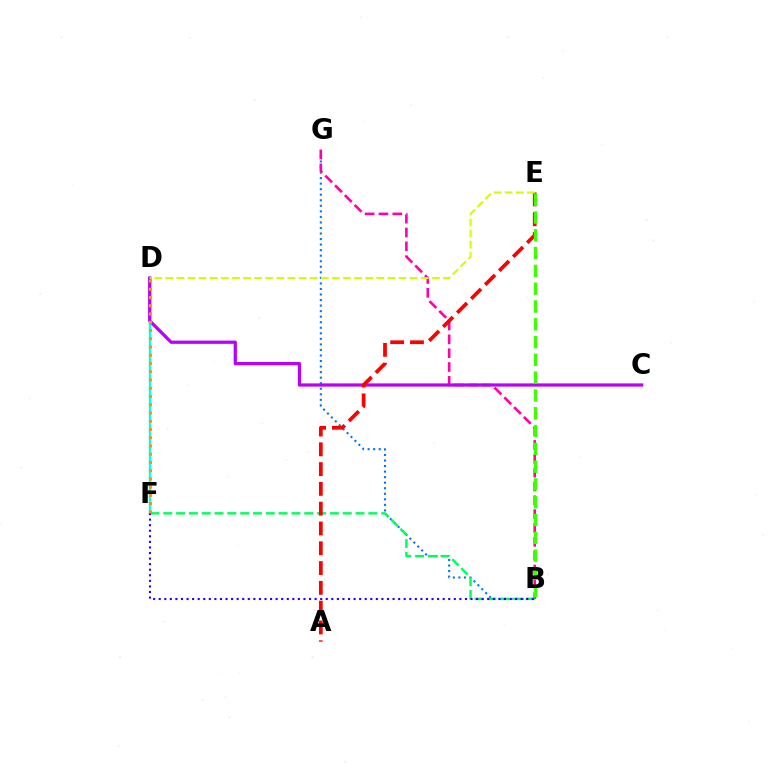{('B', 'G'): [{'color': '#0074ff', 'line_style': 'dotted', 'thickness': 1.51}, {'color': '#ff00ac', 'line_style': 'dashed', 'thickness': 1.88}], ('B', 'F'): [{'color': '#00ff5c', 'line_style': 'dashed', 'thickness': 1.74}, {'color': '#2500ff', 'line_style': 'dotted', 'thickness': 1.51}], ('D', 'F'): [{'color': '#00fff6', 'line_style': 'solid', 'thickness': 1.75}, {'color': '#ff9400', 'line_style': 'dotted', 'thickness': 2.24}], ('C', 'D'): [{'color': '#b900ff', 'line_style': 'solid', 'thickness': 2.34}], ('A', 'E'): [{'color': '#ff0000', 'line_style': 'dashed', 'thickness': 2.69}], ('D', 'E'): [{'color': '#d1ff00', 'line_style': 'dashed', 'thickness': 1.51}], ('B', 'E'): [{'color': '#3dff00', 'line_style': 'dashed', 'thickness': 2.42}]}